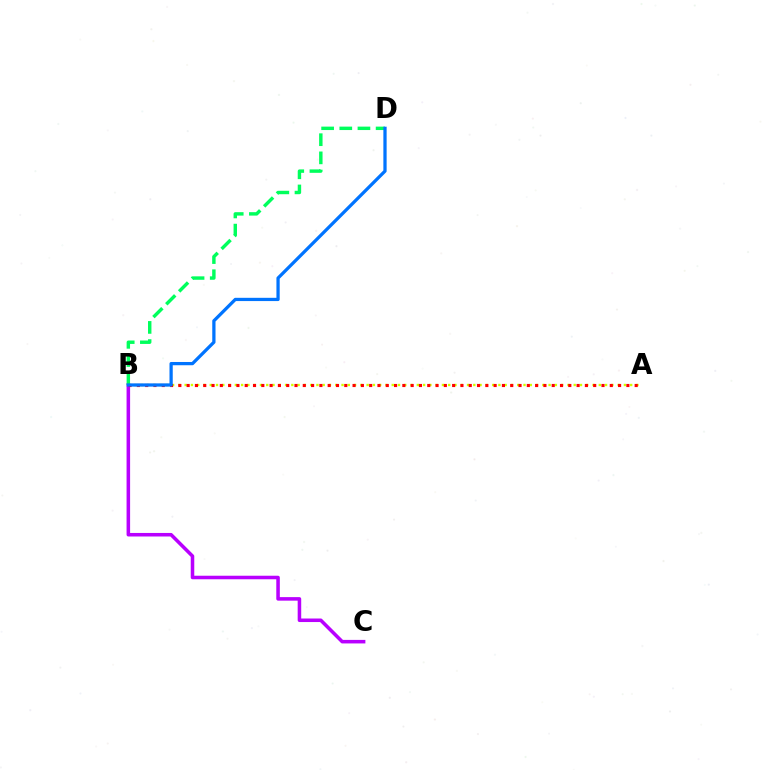{('A', 'B'): [{'color': '#d1ff00', 'line_style': 'dotted', 'thickness': 1.7}, {'color': '#ff0000', 'line_style': 'dotted', 'thickness': 2.25}], ('B', 'C'): [{'color': '#b900ff', 'line_style': 'solid', 'thickness': 2.55}], ('B', 'D'): [{'color': '#00ff5c', 'line_style': 'dashed', 'thickness': 2.47}, {'color': '#0074ff', 'line_style': 'solid', 'thickness': 2.34}]}